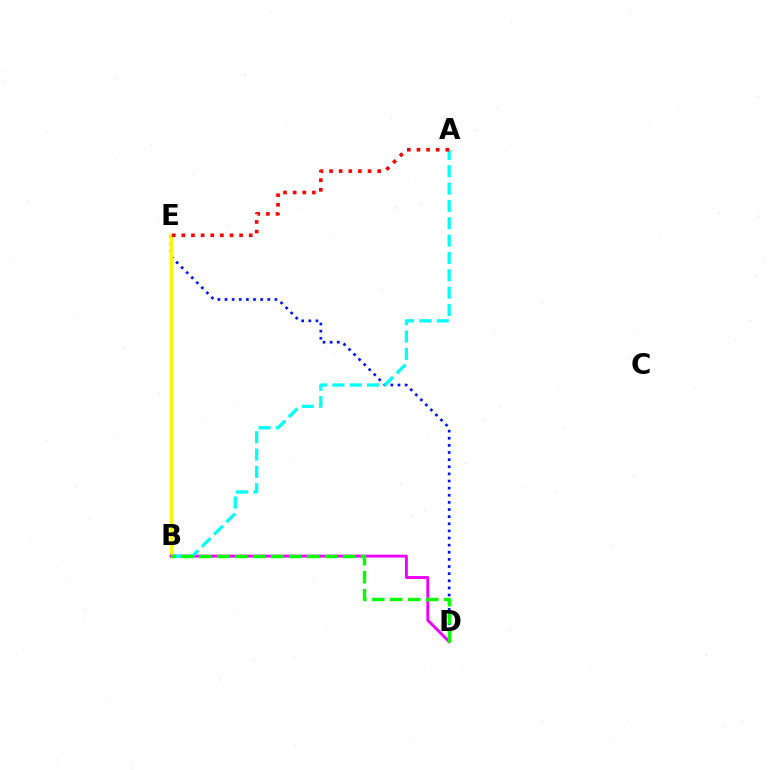{('D', 'E'): [{'color': '#0010ff', 'line_style': 'dotted', 'thickness': 1.94}], ('B', 'E'): [{'color': '#fcf500', 'line_style': 'solid', 'thickness': 2.18}], ('B', 'D'): [{'color': '#ee00ff', 'line_style': 'solid', 'thickness': 2.07}, {'color': '#08ff00', 'line_style': 'dashed', 'thickness': 2.45}], ('A', 'B'): [{'color': '#00fff6', 'line_style': 'dashed', 'thickness': 2.36}], ('A', 'E'): [{'color': '#ff0000', 'line_style': 'dotted', 'thickness': 2.62}]}